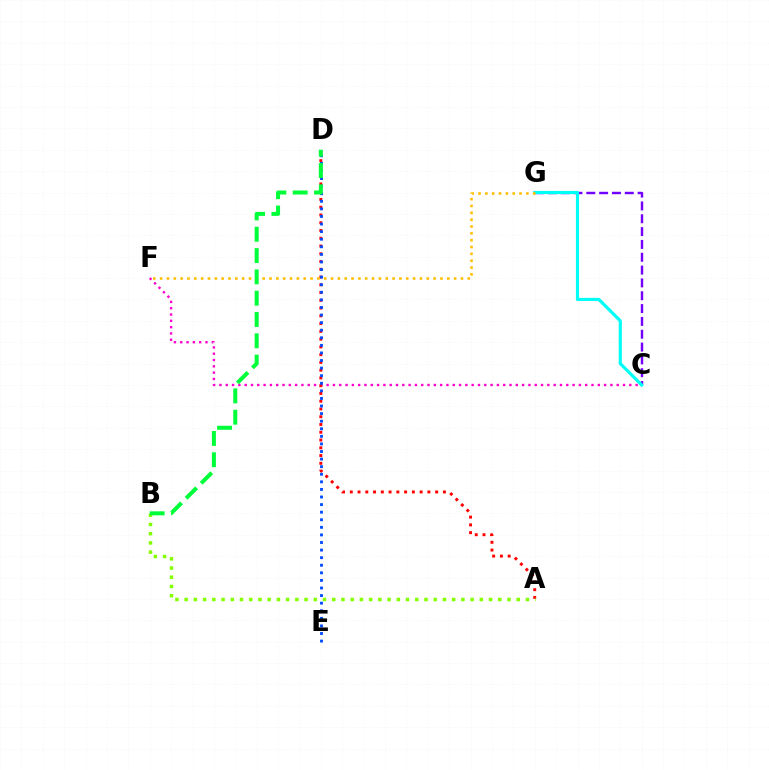{('C', 'G'): [{'color': '#7200ff', 'line_style': 'dashed', 'thickness': 1.74}, {'color': '#00fff6', 'line_style': 'solid', 'thickness': 2.27}], ('C', 'F'): [{'color': '#ff00cf', 'line_style': 'dotted', 'thickness': 1.71}], ('A', 'D'): [{'color': '#ff0000', 'line_style': 'dotted', 'thickness': 2.11}], ('F', 'G'): [{'color': '#ffbd00', 'line_style': 'dotted', 'thickness': 1.86}], ('D', 'E'): [{'color': '#004bff', 'line_style': 'dotted', 'thickness': 2.06}], ('A', 'B'): [{'color': '#84ff00', 'line_style': 'dotted', 'thickness': 2.51}], ('B', 'D'): [{'color': '#00ff39', 'line_style': 'dashed', 'thickness': 2.9}]}